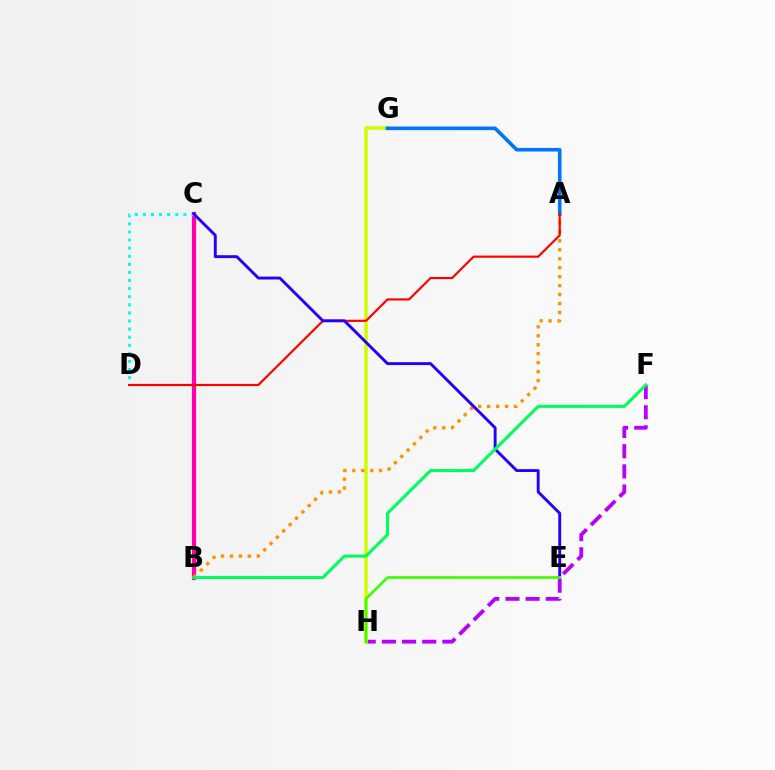{('B', 'C'): [{'color': '#ff00ac', 'line_style': 'solid', 'thickness': 3.0}], ('F', 'H'): [{'color': '#b900ff', 'line_style': 'dashed', 'thickness': 2.74}], ('G', 'H'): [{'color': '#d1ff00', 'line_style': 'solid', 'thickness': 2.53}], ('C', 'D'): [{'color': '#00fff6', 'line_style': 'dotted', 'thickness': 2.2}], ('A', 'B'): [{'color': '#ff9400', 'line_style': 'dotted', 'thickness': 2.43}], ('A', 'G'): [{'color': '#0074ff', 'line_style': 'solid', 'thickness': 2.6}], ('A', 'D'): [{'color': '#ff0000', 'line_style': 'solid', 'thickness': 1.56}], ('C', 'E'): [{'color': '#2500ff', 'line_style': 'solid', 'thickness': 2.09}], ('E', 'H'): [{'color': '#3dff00', 'line_style': 'solid', 'thickness': 1.92}], ('B', 'F'): [{'color': '#00ff5c', 'line_style': 'solid', 'thickness': 2.21}]}